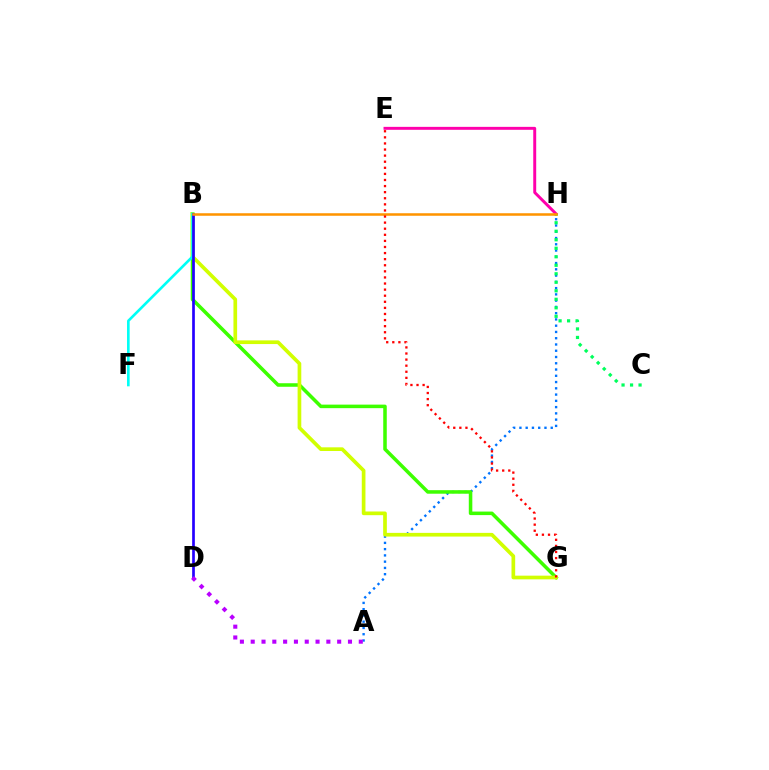{('A', 'H'): [{'color': '#0074ff', 'line_style': 'dotted', 'thickness': 1.7}], ('E', 'H'): [{'color': '#ff00ac', 'line_style': 'solid', 'thickness': 2.12}], ('B', 'G'): [{'color': '#3dff00', 'line_style': 'solid', 'thickness': 2.54}, {'color': '#d1ff00', 'line_style': 'solid', 'thickness': 2.65}], ('C', 'H'): [{'color': '#00ff5c', 'line_style': 'dotted', 'thickness': 2.31}], ('B', 'F'): [{'color': '#00fff6', 'line_style': 'solid', 'thickness': 1.9}], ('B', 'D'): [{'color': '#2500ff', 'line_style': 'solid', 'thickness': 1.94}], ('B', 'H'): [{'color': '#ff9400', 'line_style': 'solid', 'thickness': 1.82}], ('A', 'D'): [{'color': '#b900ff', 'line_style': 'dotted', 'thickness': 2.94}], ('E', 'G'): [{'color': '#ff0000', 'line_style': 'dotted', 'thickness': 1.65}]}